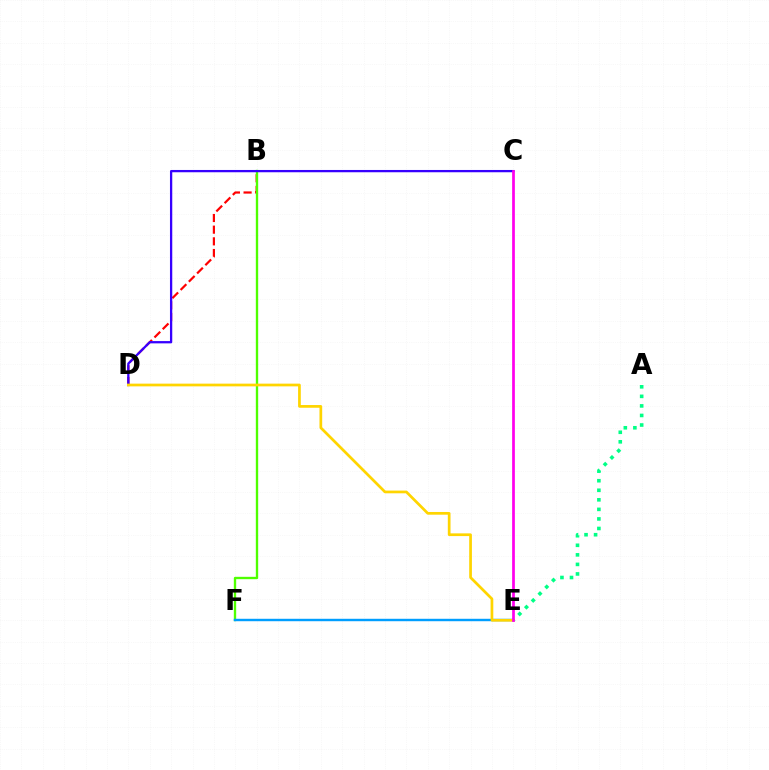{('A', 'E'): [{'color': '#00ff86', 'line_style': 'dotted', 'thickness': 2.6}], ('B', 'D'): [{'color': '#ff0000', 'line_style': 'dashed', 'thickness': 1.59}], ('B', 'F'): [{'color': '#4fff00', 'line_style': 'solid', 'thickness': 1.69}], ('C', 'D'): [{'color': '#3700ff', 'line_style': 'solid', 'thickness': 1.64}], ('E', 'F'): [{'color': '#009eff', 'line_style': 'solid', 'thickness': 1.75}], ('D', 'E'): [{'color': '#ffd500', 'line_style': 'solid', 'thickness': 1.96}], ('C', 'E'): [{'color': '#ff00ed', 'line_style': 'solid', 'thickness': 1.96}]}